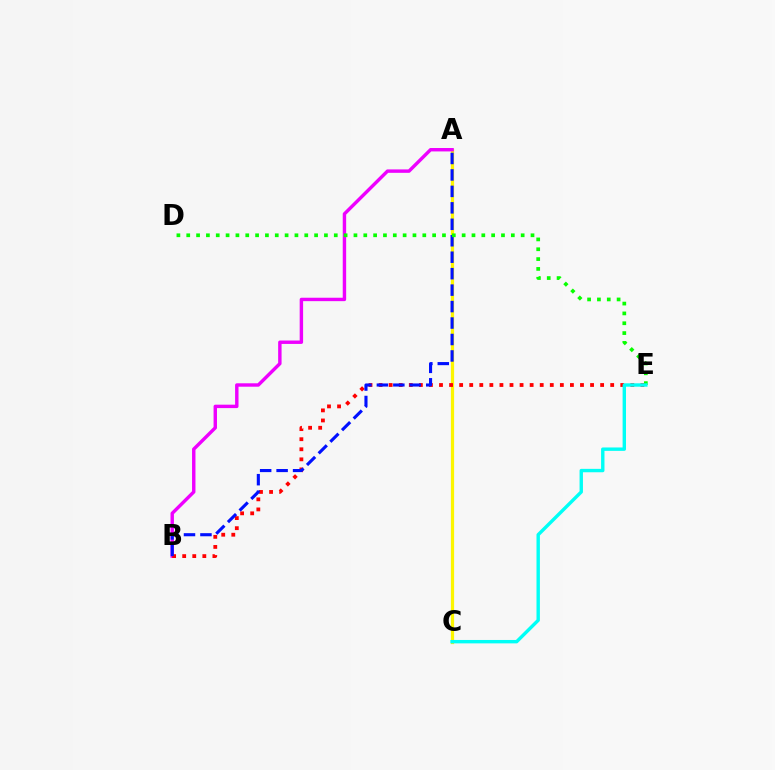{('A', 'C'): [{'color': '#fcf500', 'line_style': 'solid', 'thickness': 2.32}], ('A', 'B'): [{'color': '#ee00ff', 'line_style': 'solid', 'thickness': 2.46}, {'color': '#0010ff', 'line_style': 'dashed', 'thickness': 2.24}], ('B', 'E'): [{'color': '#ff0000', 'line_style': 'dotted', 'thickness': 2.74}], ('D', 'E'): [{'color': '#08ff00', 'line_style': 'dotted', 'thickness': 2.67}], ('C', 'E'): [{'color': '#00fff6', 'line_style': 'solid', 'thickness': 2.45}]}